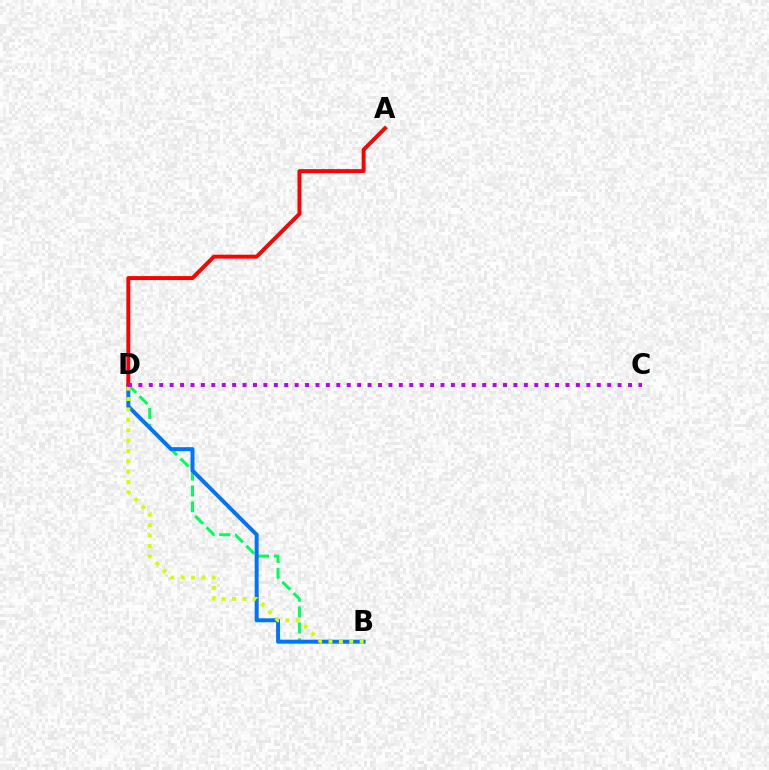{('B', 'D'): [{'color': '#00ff5c', 'line_style': 'dashed', 'thickness': 2.16}, {'color': '#0074ff', 'line_style': 'solid', 'thickness': 2.86}, {'color': '#d1ff00', 'line_style': 'dotted', 'thickness': 2.82}], ('A', 'D'): [{'color': '#ff0000', 'line_style': 'solid', 'thickness': 2.84}], ('C', 'D'): [{'color': '#b900ff', 'line_style': 'dotted', 'thickness': 2.83}]}